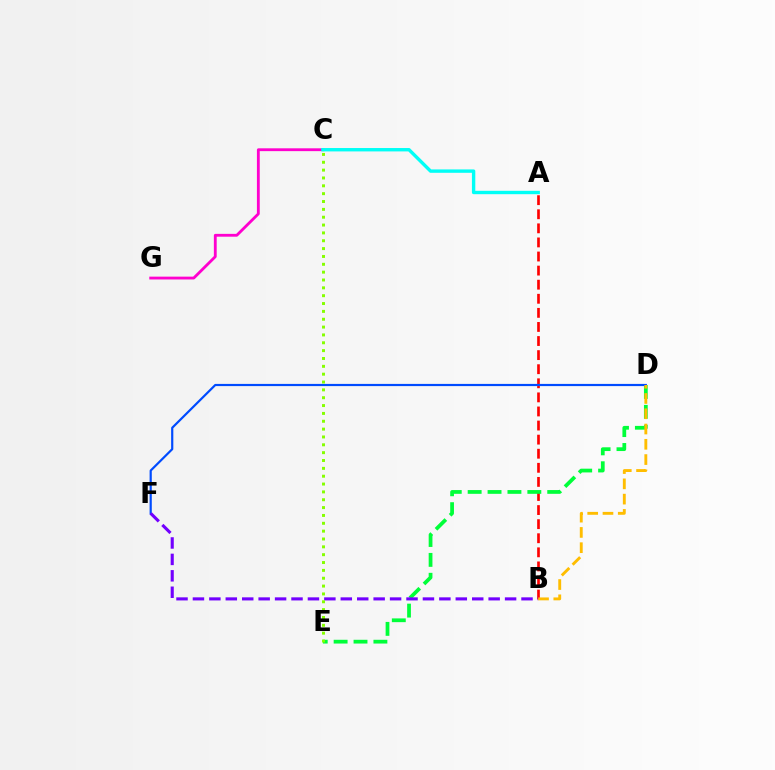{('A', 'B'): [{'color': '#ff0000', 'line_style': 'dashed', 'thickness': 1.91}], ('D', 'E'): [{'color': '#00ff39', 'line_style': 'dashed', 'thickness': 2.7}], ('C', 'G'): [{'color': '#ff00cf', 'line_style': 'solid', 'thickness': 2.04}], ('D', 'F'): [{'color': '#004bff', 'line_style': 'solid', 'thickness': 1.57}], ('A', 'C'): [{'color': '#00fff6', 'line_style': 'solid', 'thickness': 2.43}], ('B', 'F'): [{'color': '#7200ff', 'line_style': 'dashed', 'thickness': 2.23}], ('B', 'D'): [{'color': '#ffbd00', 'line_style': 'dashed', 'thickness': 2.07}], ('C', 'E'): [{'color': '#84ff00', 'line_style': 'dotted', 'thickness': 2.13}]}